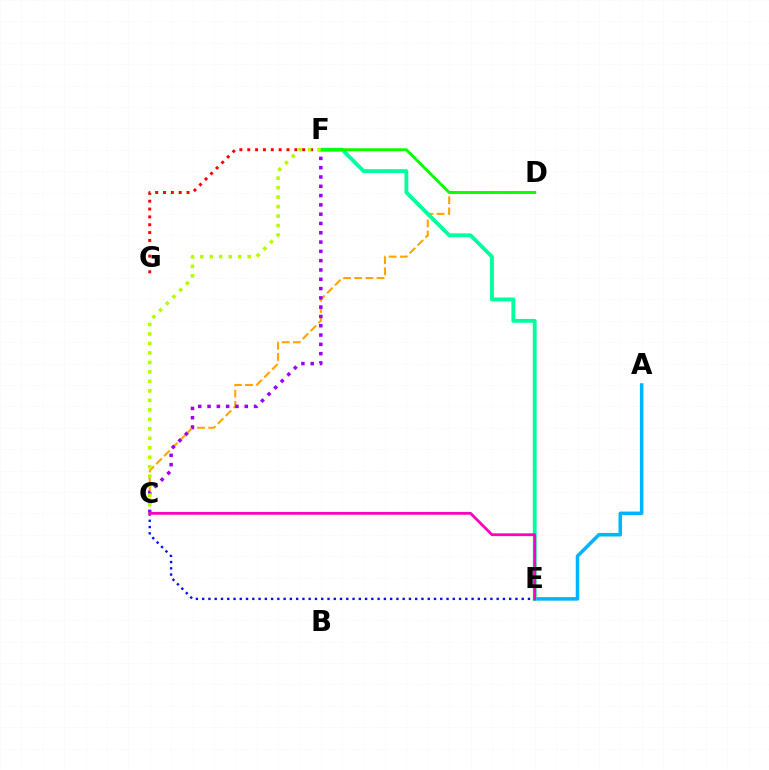{('F', 'G'): [{'color': '#ff0000', 'line_style': 'dotted', 'thickness': 2.13}], ('C', 'D'): [{'color': '#ffa500', 'line_style': 'dashed', 'thickness': 1.52}], ('A', 'E'): [{'color': '#00b5ff', 'line_style': 'solid', 'thickness': 2.54}], ('E', 'F'): [{'color': '#00ff9d', 'line_style': 'solid', 'thickness': 2.76}], ('C', 'E'): [{'color': '#0010ff', 'line_style': 'dotted', 'thickness': 1.7}, {'color': '#ff00bd', 'line_style': 'solid', 'thickness': 2.02}], ('C', 'F'): [{'color': '#9b00ff', 'line_style': 'dotted', 'thickness': 2.53}, {'color': '#b3ff00', 'line_style': 'dotted', 'thickness': 2.58}], ('D', 'F'): [{'color': '#08ff00', 'line_style': 'solid', 'thickness': 2.09}]}